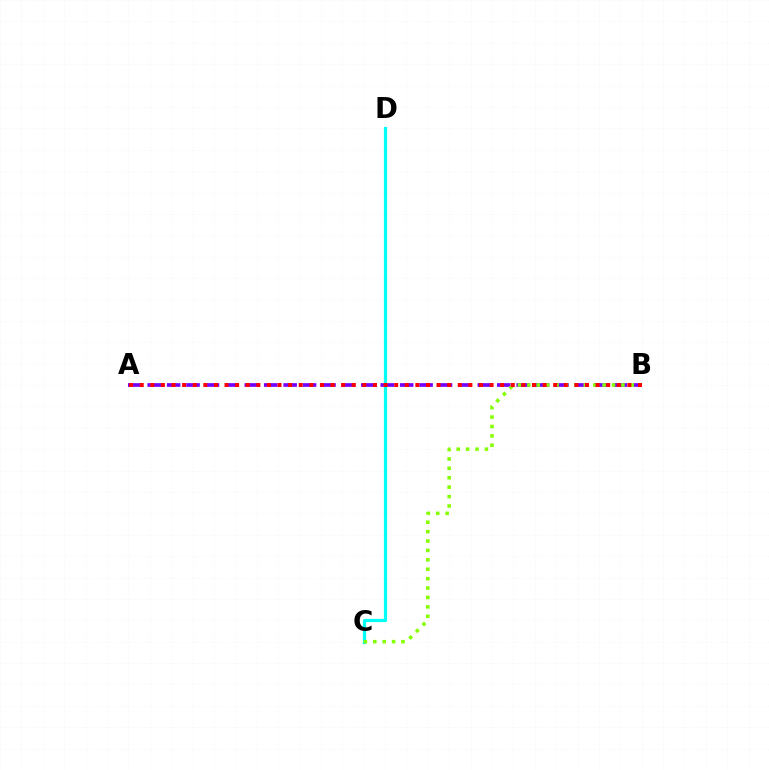{('A', 'B'): [{'color': '#7200ff', 'line_style': 'dashed', 'thickness': 2.64}, {'color': '#ff0000', 'line_style': 'dotted', 'thickness': 2.88}], ('C', 'D'): [{'color': '#00fff6', 'line_style': 'solid', 'thickness': 2.32}], ('B', 'C'): [{'color': '#84ff00', 'line_style': 'dotted', 'thickness': 2.56}]}